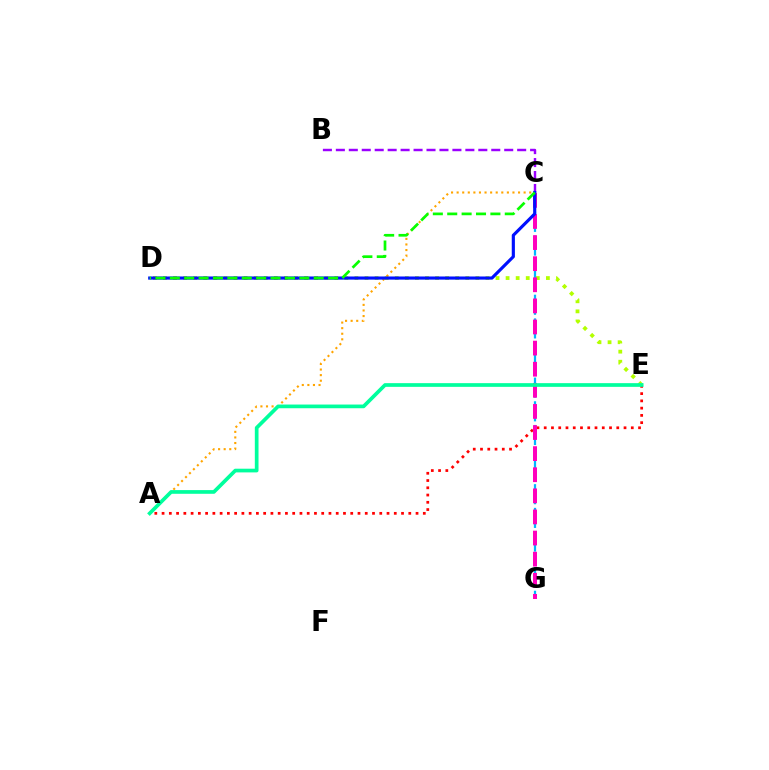{('C', 'G'): [{'color': '#00b5ff', 'line_style': 'dashed', 'thickness': 1.61}, {'color': '#ff00bd', 'line_style': 'dashed', 'thickness': 2.87}], ('D', 'E'): [{'color': '#b3ff00', 'line_style': 'dotted', 'thickness': 2.74}], ('A', 'E'): [{'color': '#ff0000', 'line_style': 'dotted', 'thickness': 1.97}, {'color': '#00ff9d', 'line_style': 'solid', 'thickness': 2.66}], ('B', 'C'): [{'color': '#9b00ff', 'line_style': 'dashed', 'thickness': 1.76}], ('A', 'C'): [{'color': '#ffa500', 'line_style': 'dotted', 'thickness': 1.52}], ('C', 'D'): [{'color': '#0010ff', 'line_style': 'solid', 'thickness': 2.27}, {'color': '#08ff00', 'line_style': 'dashed', 'thickness': 1.95}]}